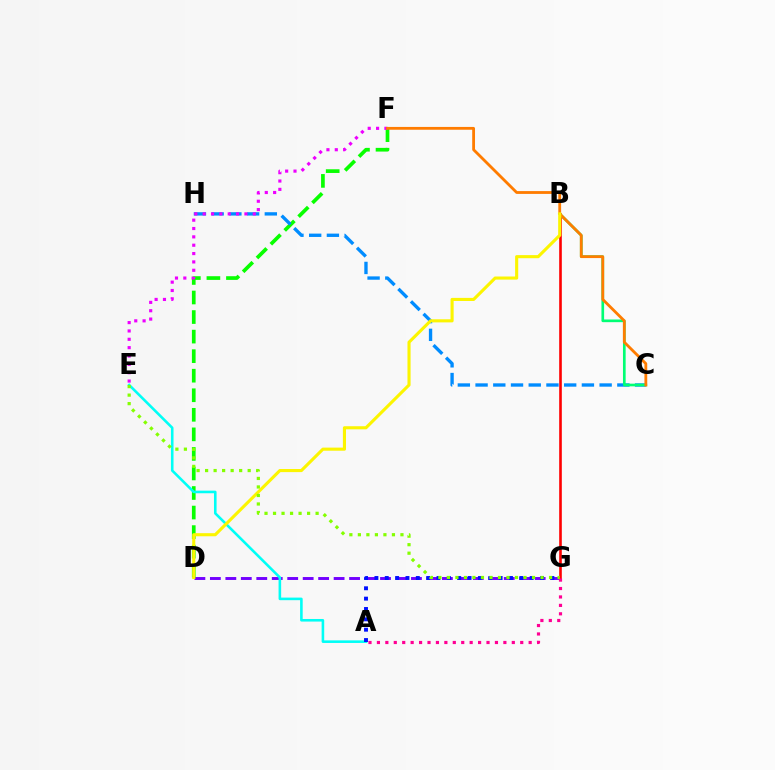{('D', 'G'): [{'color': '#7200ff', 'line_style': 'dashed', 'thickness': 2.1}], ('B', 'G'): [{'color': '#ff0000', 'line_style': 'solid', 'thickness': 1.89}], ('D', 'F'): [{'color': '#08ff00', 'line_style': 'dashed', 'thickness': 2.66}], ('A', 'E'): [{'color': '#00fff6', 'line_style': 'solid', 'thickness': 1.86}], ('C', 'H'): [{'color': '#008cff', 'line_style': 'dashed', 'thickness': 2.41}], ('A', 'G'): [{'color': '#0010ff', 'line_style': 'dotted', 'thickness': 2.81}, {'color': '#ff0094', 'line_style': 'dotted', 'thickness': 2.29}], ('B', 'C'): [{'color': '#00ff74', 'line_style': 'solid', 'thickness': 1.92}], ('E', 'F'): [{'color': '#ee00ff', 'line_style': 'dotted', 'thickness': 2.27}], ('C', 'F'): [{'color': '#ff7c00', 'line_style': 'solid', 'thickness': 2.02}], ('B', 'D'): [{'color': '#fcf500', 'line_style': 'solid', 'thickness': 2.24}], ('E', 'G'): [{'color': '#84ff00', 'line_style': 'dotted', 'thickness': 2.31}]}